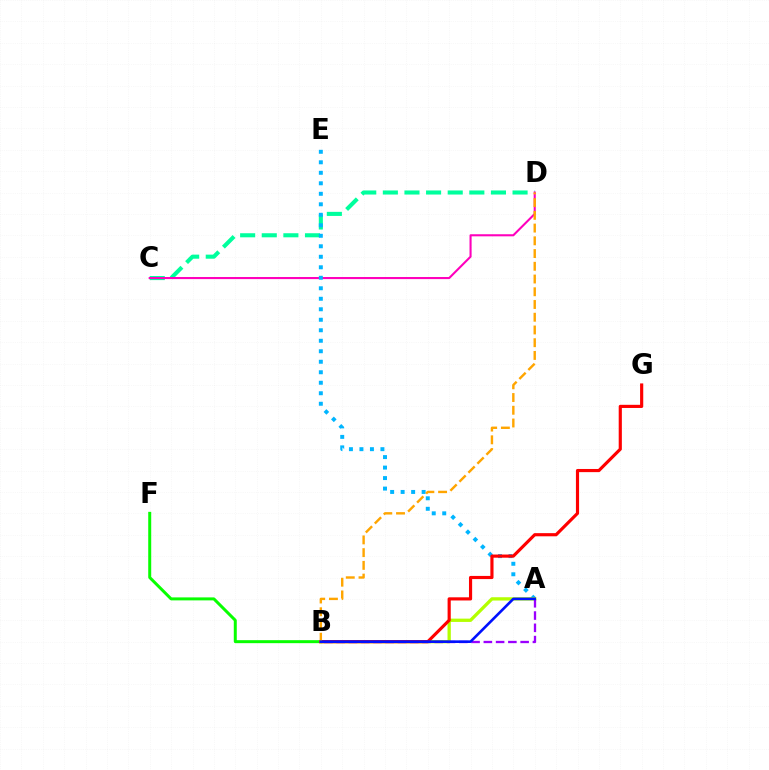{('B', 'F'): [{'color': '#08ff00', 'line_style': 'solid', 'thickness': 2.15}], ('C', 'D'): [{'color': '#00ff9d', 'line_style': 'dashed', 'thickness': 2.94}, {'color': '#ff00bd', 'line_style': 'solid', 'thickness': 1.5}], ('A', 'E'): [{'color': '#00b5ff', 'line_style': 'dotted', 'thickness': 2.85}], ('A', 'B'): [{'color': '#b3ff00', 'line_style': 'solid', 'thickness': 2.38}, {'color': '#9b00ff', 'line_style': 'dashed', 'thickness': 1.67}, {'color': '#0010ff', 'line_style': 'solid', 'thickness': 1.89}], ('B', 'G'): [{'color': '#ff0000', 'line_style': 'solid', 'thickness': 2.27}], ('B', 'D'): [{'color': '#ffa500', 'line_style': 'dashed', 'thickness': 1.73}]}